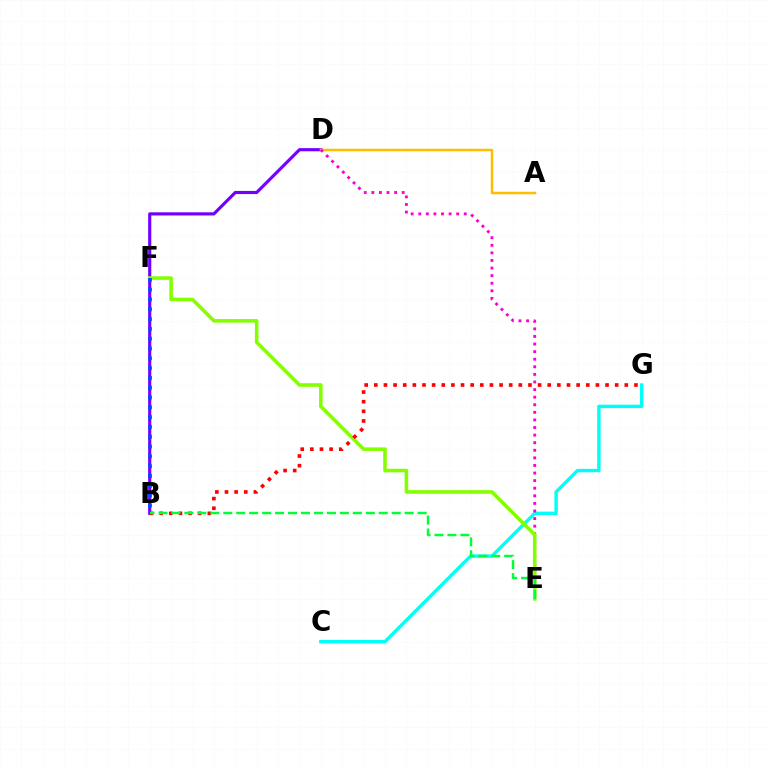{('B', 'D'): [{'color': '#7200ff', 'line_style': 'solid', 'thickness': 2.27}], ('A', 'D'): [{'color': '#ffbd00', 'line_style': 'solid', 'thickness': 1.79}], ('C', 'G'): [{'color': '#00fff6', 'line_style': 'solid', 'thickness': 2.46}], ('D', 'E'): [{'color': '#ff00cf', 'line_style': 'dotted', 'thickness': 2.06}], ('E', 'F'): [{'color': '#84ff00', 'line_style': 'solid', 'thickness': 2.58}], ('B', 'G'): [{'color': '#ff0000', 'line_style': 'dotted', 'thickness': 2.62}], ('B', 'E'): [{'color': '#00ff39', 'line_style': 'dashed', 'thickness': 1.76}], ('B', 'F'): [{'color': '#004bff', 'line_style': 'dotted', 'thickness': 2.66}]}